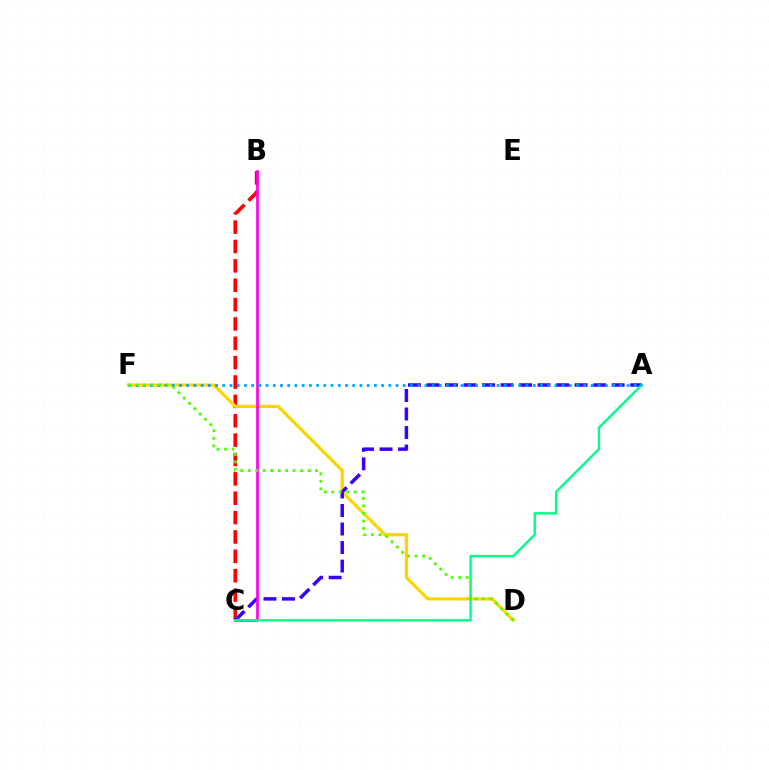{('B', 'C'): [{'color': '#ff0000', 'line_style': 'dashed', 'thickness': 2.63}, {'color': '#ff00ed', 'line_style': 'solid', 'thickness': 1.93}], ('D', 'F'): [{'color': '#ffd500', 'line_style': 'solid', 'thickness': 2.31}, {'color': '#4fff00', 'line_style': 'dotted', 'thickness': 2.04}], ('A', 'C'): [{'color': '#3700ff', 'line_style': 'dashed', 'thickness': 2.52}, {'color': '#00ff86', 'line_style': 'solid', 'thickness': 1.71}], ('A', 'F'): [{'color': '#009eff', 'line_style': 'dotted', 'thickness': 1.96}]}